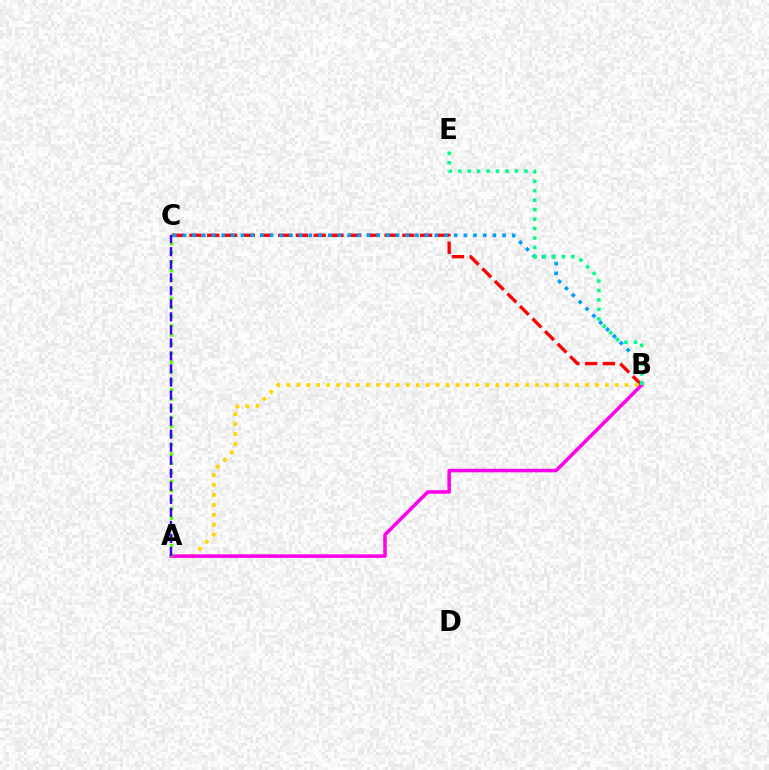{('B', 'C'): [{'color': '#ff0000', 'line_style': 'dashed', 'thickness': 2.41}, {'color': '#009eff', 'line_style': 'dotted', 'thickness': 2.63}], ('A', 'B'): [{'color': '#ffd500', 'line_style': 'dotted', 'thickness': 2.7}, {'color': '#ff00ed', 'line_style': 'solid', 'thickness': 2.54}], ('B', 'E'): [{'color': '#00ff86', 'line_style': 'dotted', 'thickness': 2.57}], ('A', 'C'): [{'color': '#4fff00', 'line_style': 'dotted', 'thickness': 2.49}, {'color': '#3700ff', 'line_style': 'dashed', 'thickness': 1.77}]}